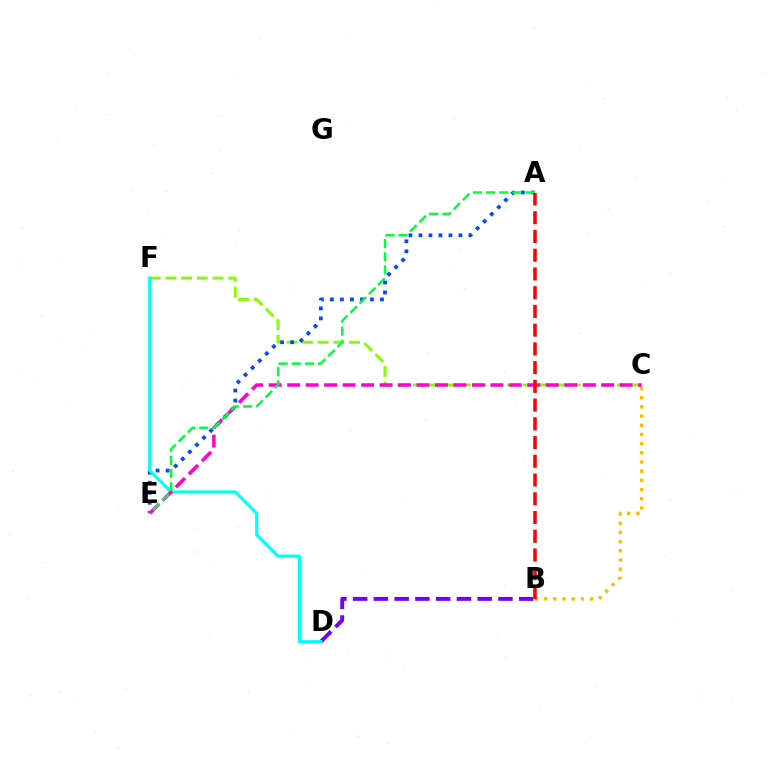{('B', 'C'): [{'color': '#ffbd00', 'line_style': 'dotted', 'thickness': 2.5}], ('C', 'F'): [{'color': '#84ff00', 'line_style': 'dashed', 'thickness': 2.13}], ('A', 'E'): [{'color': '#004bff', 'line_style': 'dotted', 'thickness': 2.72}, {'color': '#00ff39', 'line_style': 'dashed', 'thickness': 1.79}], ('B', 'D'): [{'color': '#7200ff', 'line_style': 'dashed', 'thickness': 2.82}], ('D', 'F'): [{'color': '#00fff6', 'line_style': 'solid', 'thickness': 2.26}], ('C', 'E'): [{'color': '#ff00cf', 'line_style': 'dashed', 'thickness': 2.51}], ('A', 'B'): [{'color': '#ff0000', 'line_style': 'dashed', 'thickness': 2.55}]}